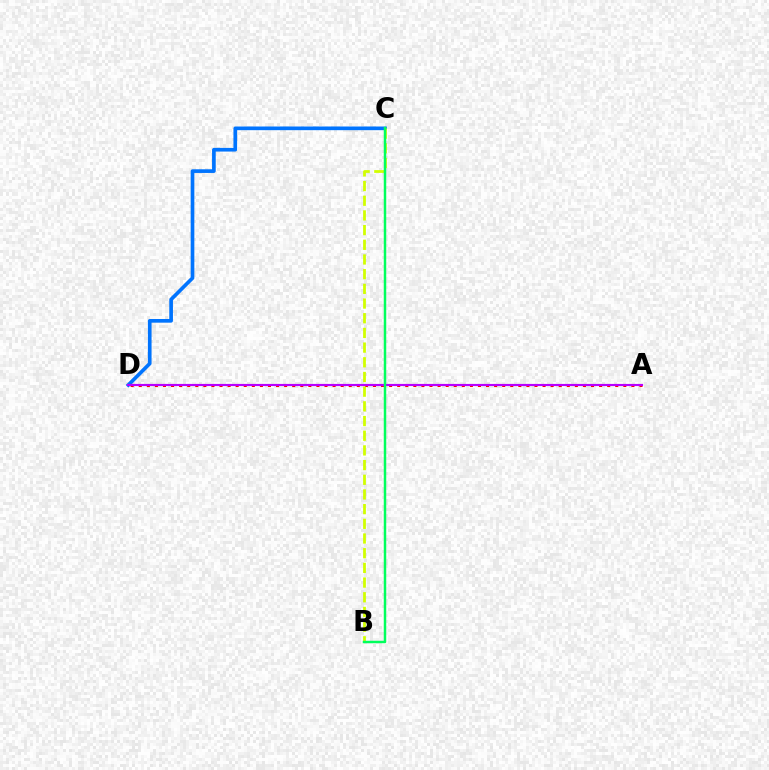{('A', 'D'): [{'color': '#ff0000', 'line_style': 'dotted', 'thickness': 2.19}, {'color': '#b900ff', 'line_style': 'solid', 'thickness': 1.55}], ('C', 'D'): [{'color': '#0074ff', 'line_style': 'solid', 'thickness': 2.65}], ('B', 'C'): [{'color': '#d1ff00', 'line_style': 'dashed', 'thickness': 2.0}, {'color': '#00ff5c', 'line_style': 'solid', 'thickness': 1.78}]}